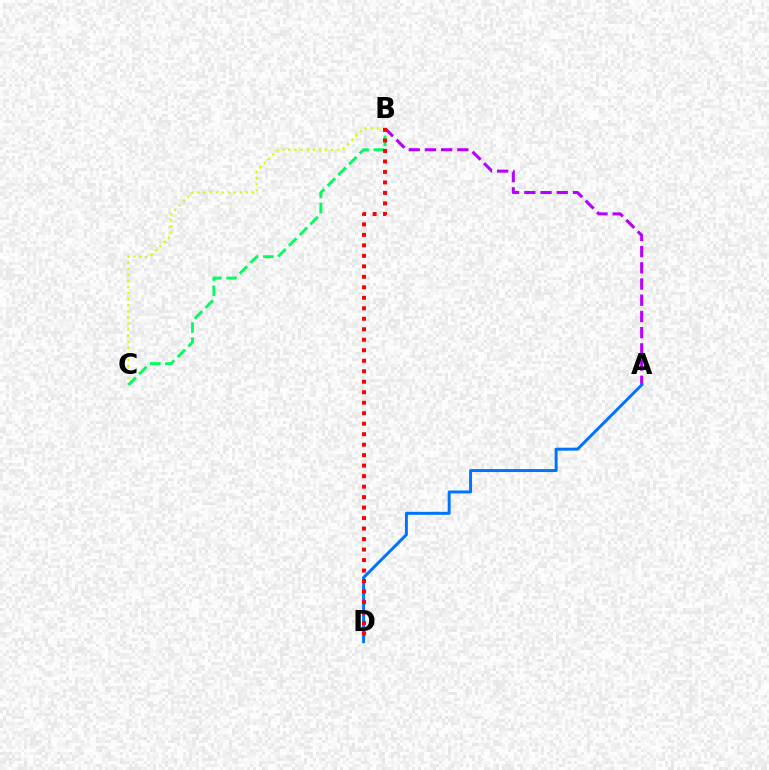{('A', 'B'): [{'color': '#b900ff', 'line_style': 'dashed', 'thickness': 2.2}], ('A', 'D'): [{'color': '#0074ff', 'line_style': 'solid', 'thickness': 2.14}], ('B', 'C'): [{'color': '#d1ff00', 'line_style': 'dotted', 'thickness': 1.65}, {'color': '#00ff5c', 'line_style': 'dashed', 'thickness': 2.07}], ('B', 'D'): [{'color': '#ff0000', 'line_style': 'dotted', 'thickness': 2.85}]}